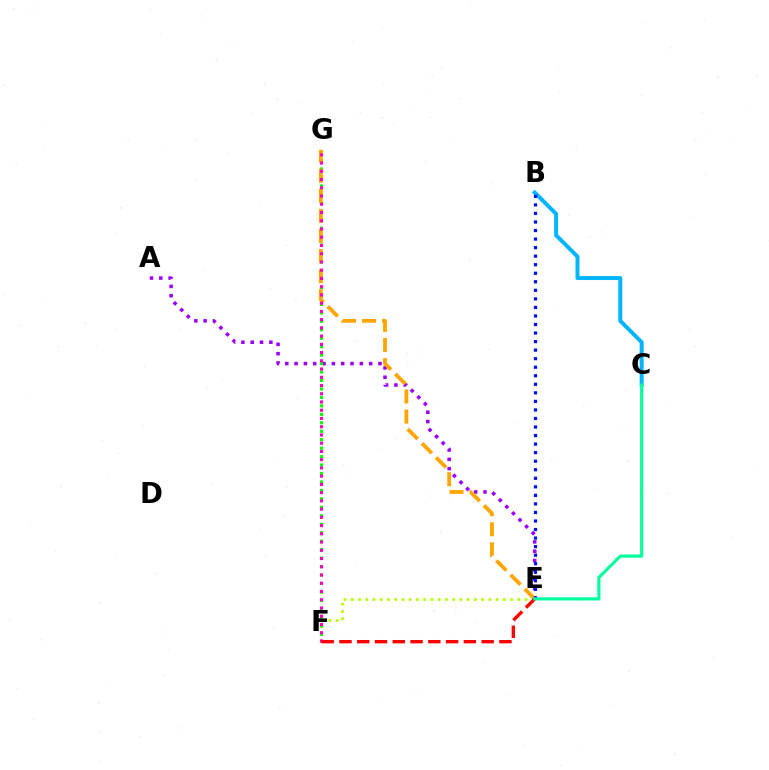{('E', 'F'): [{'color': '#b3ff00', 'line_style': 'dotted', 'thickness': 1.97}, {'color': '#ff0000', 'line_style': 'dashed', 'thickness': 2.41}], ('A', 'E'): [{'color': '#9b00ff', 'line_style': 'dotted', 'thickness': 2.53}], ('F', 'G'): [{'color': '#08ff00', 'line_style': 'dotted', 'thickness': 2.3}, {'color': '#ff00bd', 'line_style': 'dotted', 'thickness': 2.24}], ('B', 'C'): [{'color': '#00b5ff', 'line_style': 'solid', 'thickness': 2.85}], ('E', 'G'): [{'color': '#ffa500', 'line_style': 'dashed', 'thickness': 2.73}], ('B', 'E'): [{'color': '#0010ff', 'line_style': 'dotted', 'thickness': 2.32}], ('C', 'E'): [{'color': '#00ff9d', 'line_style': 'solid', 'thickness': 2.27}]}